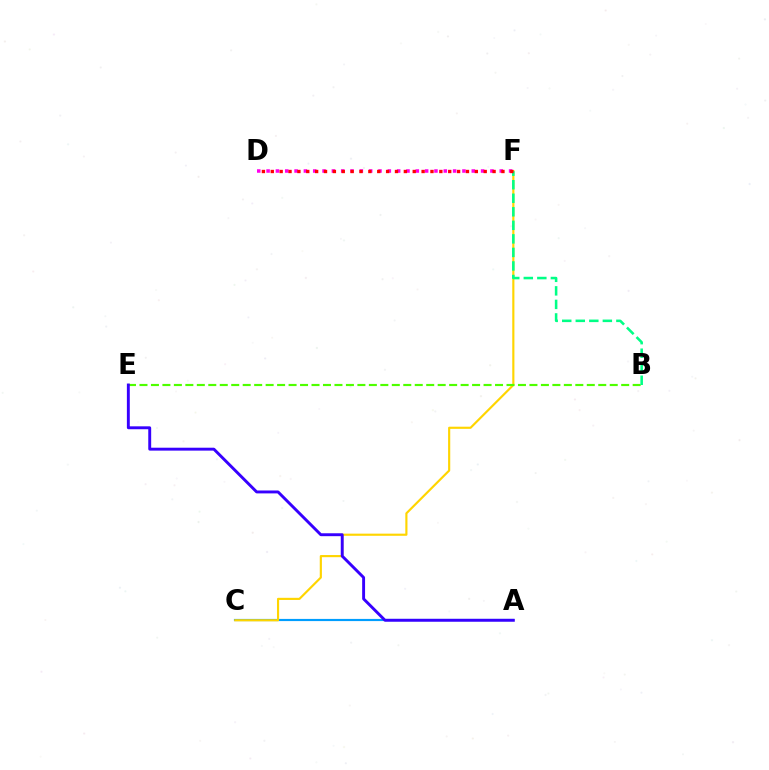{('A', 'C'): [{'color': '#009eff', 'line_style': 'solid', 'thickness': 1.56}], ('D', 'F'): [{'color': '#ff00ed', 'line_style': 'dotted', 'thickness': 2.53}, {'color': '#ff0000', 'line_style': 'dotted', 'thickness': 2.41}], ('C', 'F'): [{'color': '#ffd500', 'line_style': 'solid', 'thickness': 1.55}], ('B', 'E'): [{'color': '#4fff00', 'line_style': 'dashed', 'thickness': 1.56}], ('B', 'F'): [{'color': '#00ff86', 'line_style': 'dashed', 'thickness': 1.84}], ('A', 'E'): [{'color': '#3700ff', 'line_style': 'solid', 'thickness': 2.1}]}